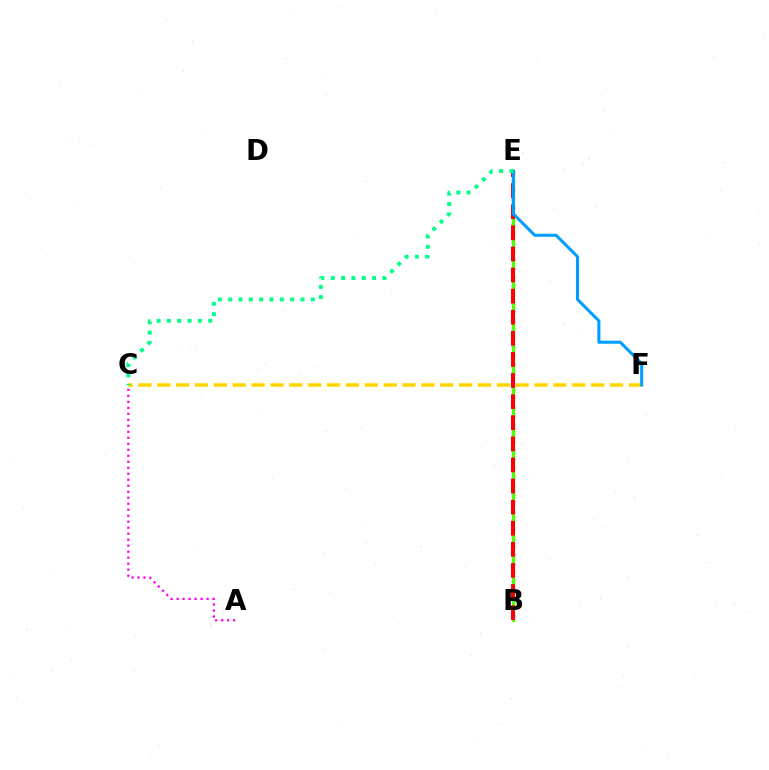{('C', 'F'): [{'color': '#ffd500', 'line_style': 'dashed', 'thickness': 2.56}], ('B', 'E'): [{'color': '#3700ff', 'line_style': 'dotted', 'thickness': 2.36}, {'color': '#4fff00', 'line_style': 'solid', 'thickness': 2.28}, {'color': '#ff0000', 'line_style': 'dashed', 'thickness': 2.87}], ('A', 'C'): [{'color': '#ff00ed', 'line_style': 'dotted', 'thickness': 1.63}], ('E', 'F'): [{'color': '#009eff', 'line_style': 'solid', 'thickness': 2.19}], ('C', 'E'): [{'color': '#00ff86', 'line_style': 'dotted', 'thickness': 2.81}]}